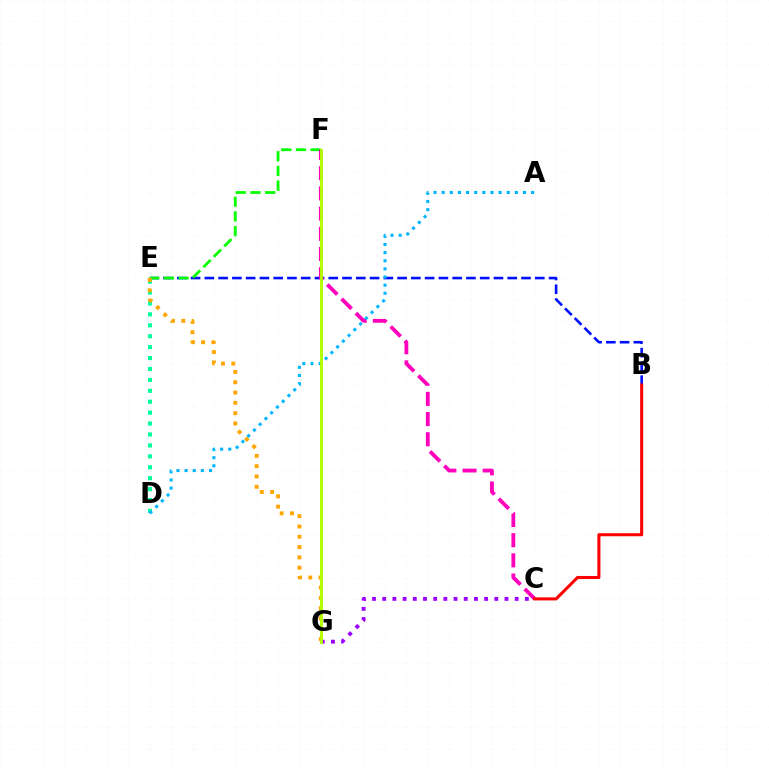{('C', 'G'): [{'color': '#9b00ff', 'line_style': 'dotted', 'thickness': 2.77}], ('D', 'E'): [{'color': '#00ff9d', 'line_style': 'dotted', 'thickness': 2.97}], ('B', 'E'): [{'color': '#0010ff', 'line_style': 'dashed', 'thickness': 1.87}], ('E', 'F'): [{'color': '#08ff00', 'line_style': 'dashed', 'thickness': 2.0}], ('E', 'G'): [{'color': '#ffa500', 'line_style': 'dotted', 'thickness': 2.8}], ('C', 'F'): [{'color': '#ff00bd', 'line_style': 'dashed', 'thickness': 2.74}], ('A', 'D'): [{'color': '#00b5ff', 'line_style': 'dotted', 'thickness': 2.21}], ('F', 'G'): [{'color': '#b3ff00', 'line_style': 'solid', 'thickness': 2.09}], ('B', 'C'): [{'color': '#ff0000', 'line_style': 'solid', 'thickness': 2.2}]}